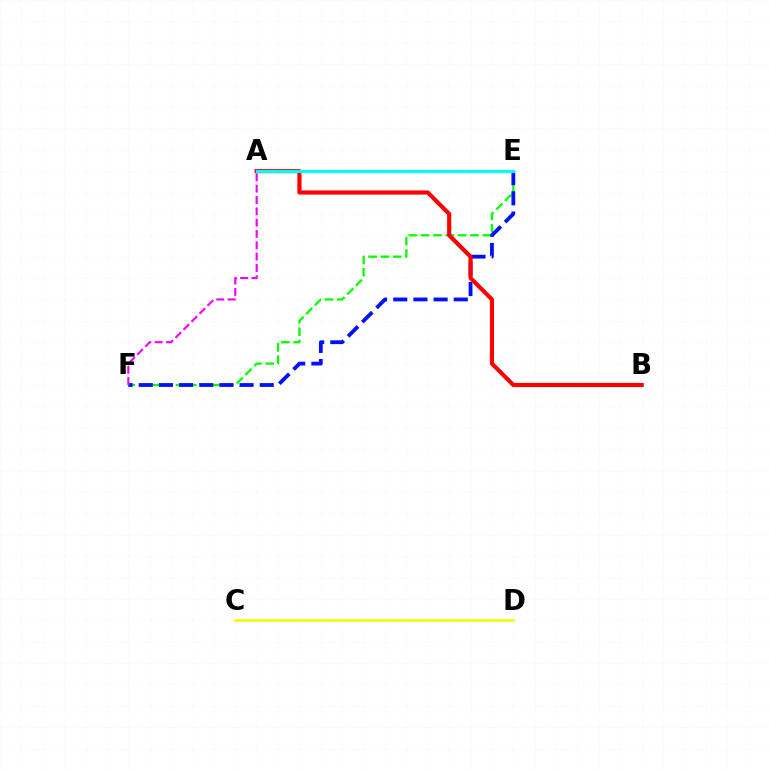{('E', 'F'): [{'color': '#08ff00', 'line_style': 'dashed', 'thickness': 1.67}, {'color': '#0010ff', 'line_style': 'dashed', 'thickness': 2.74}], ('C', 'D'): [{'color': '#fcf500', 'line_style': 'solid', 'thickness': 1.85}], ('A', 'B'): [{'color': '#ff0000', 'line_style': 'solid', 'thickness': 2.99}], ('A', 'F'): [{'color': '#ee00ff', 'line_style': 'dashed', 'thickness': 1.54}], ('A', 'E'): [{'color': '#00fff6', 'line_style': 'solid', 'thickness': 2.29}]}